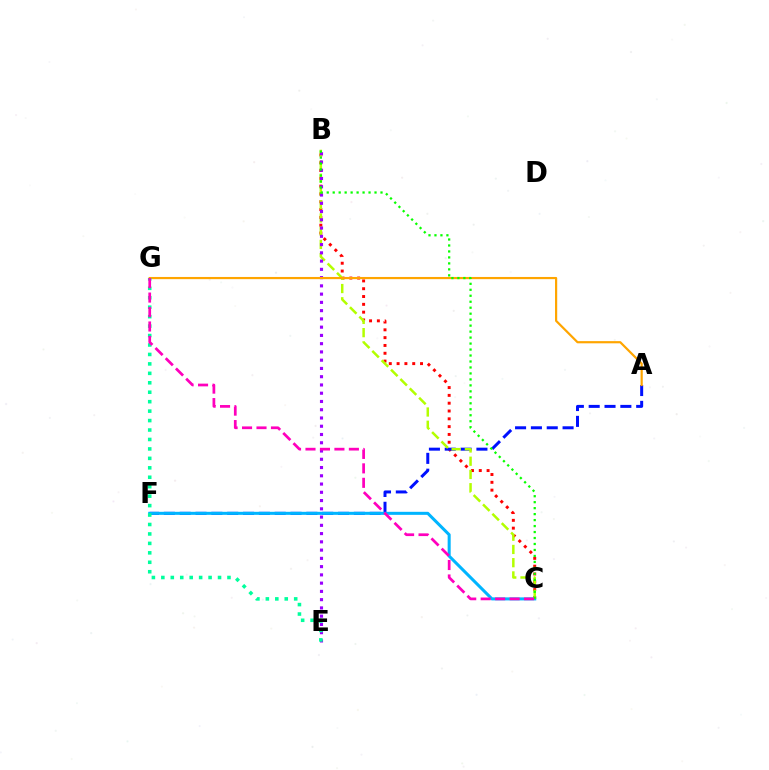{('B', 'C'): [{'color': '#ff0000', 'line_style': 'dotted', 'thickness': 2.12}, {'color': '#b3ff00', 'line_style': 'dashed', 'thickness': 1.8}, {'color': '#08ff00', 'line_style': 'dotted', 'thickness': 1.62}], ('A', 'F'): [{'color': '#0010ff', 'line_style': 'dashed', 'thickness': 2.15}], ('C', 'F'): [{'color': '#00b5ff', 'line_style': 'solid', 'thickness': 2.19}], ('B', 'E'): [{'color': '#9b00ff', 'line_style': 'dotted', 'thickness': 2.24}], ('A', 'G'): [{'color': '#ffa500', 'line_style': 'solid', 'thickness': 1.58}], ('E', 'G'): [{'color': '#00ff9d', 'line_style': 'dotted', 'thickness': 2.57}], ('C', 'G'): [{'color': '#ff00bd', 'line_style': 'dashed', 'thickness': 1.96}]}